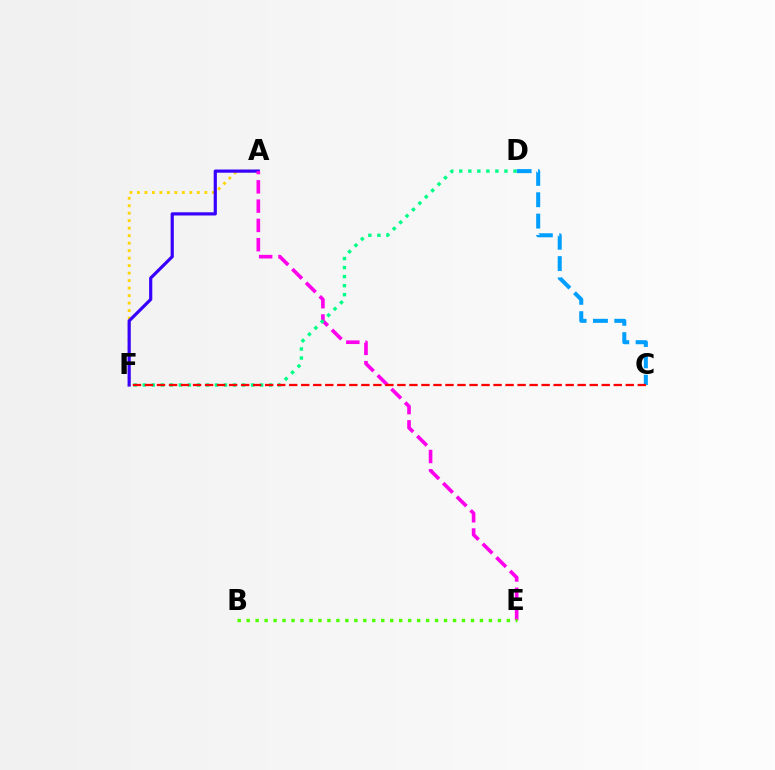{('A', 'F'): [{'color': '#ffd500', 'line_style': 'dotted', 'thickness': 2.03}, {'color': '#3700ff', 'line_style': 'solid', 'thickness': 2.3}], ('A', 'E'): [{'color': '#ff00ed', 'line_style': 'dashed', 'thickness': 2.62}], ('B', 'E'): [{'color': '#4fff00', 'line_style': 'dotted', 'thickness': 2.44}], ('C', 'D'): [{'color': '#009eff', 'line_style': 'dashed', 'thickness': 2.9}], ('D', 'F'): [{'color': '#00ff86', 'line_style': 'dotted', 'thickness': 2.45}], ('C', 'F'): [{'color': '#ff0000', 'line_style': 'dashed', 'thickness': 1.63}]}